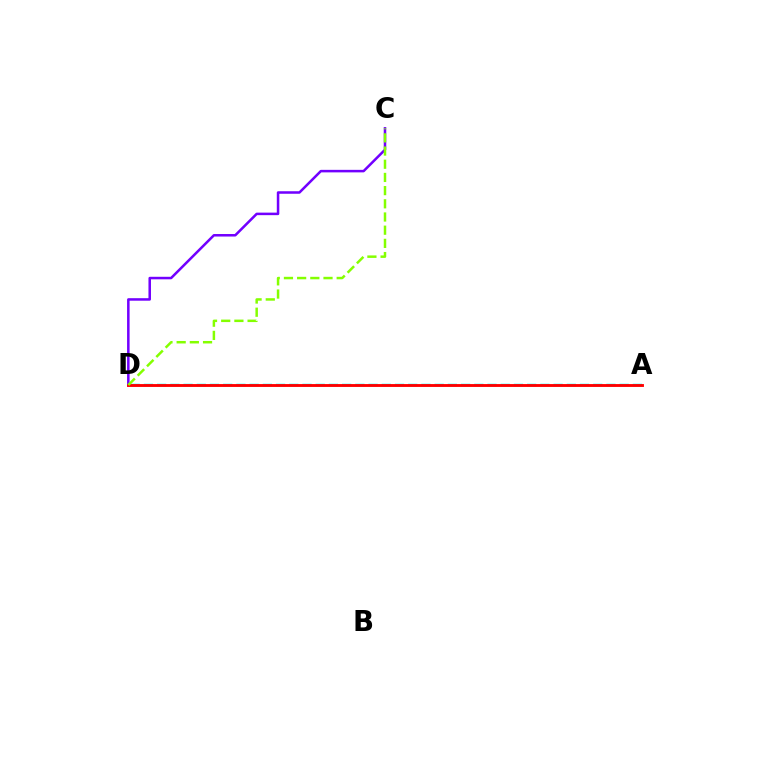{('A', 'D'): [{'color': '#00fff6', 'line_style': 'dashed', 'thickness': 1.8}, {'color': '#ff0000', 'line_style': 'solid', 'thickness': 2.06}], ('C', 'D'): [{'color': '#7200ff', 'line_style': 'solid', 'thickness': 1.82}, {'color': '#84ff00', 'line_style': 'dashed', 'thickness': 1.79}]}